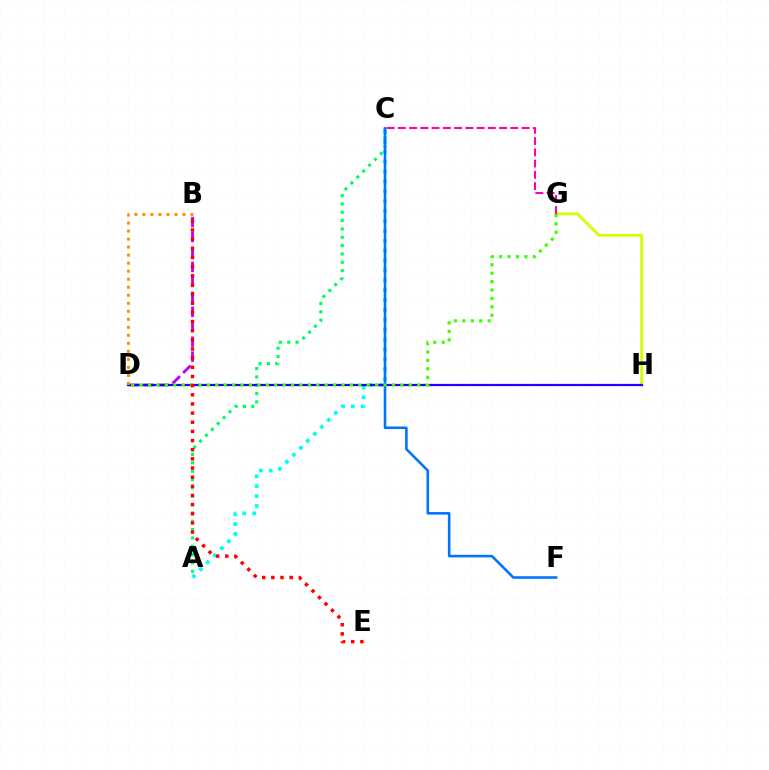{('A', 'C'): [{'color': '#00ff5c', 'line_style': 'dotted', 'thickness': 2.27}, {'color': '#00fff6', 'line_style': 'dotted', 'thickness': 2.69}], ('G', 'H'): [{'color': '#d1ff00', 'line_style': 'solid', 'thickness': 2.06}], ('C', 'G'): [{'color': '#ff00ac', 'line_style': 'dashed', 'thickness': 1.53}], ('B', 'D'): [{'color': '#b900ff', 'line_style': 'dashed', 'thickness': 2.03}, {'color': '#ff9400', 'line_style': 'dotted', 'thickness': 2.18}], ('C', 'F'): [{'color': '#0074ff', 'line_style': 'solid', 'thickness': 1.86}], ('D', 'H'): [{'color': '#2500ff', 'line_style': 'solid', 'thickness': 1.61}], ('D', 'G'): [{'color': '#3dff00', 'line_style': 'dotted', 'thickness': 2.29}], ('B', 'E'): [{'color': '#ff0000', 'line_style': 'dotted', 'thickness': 2.49}]}